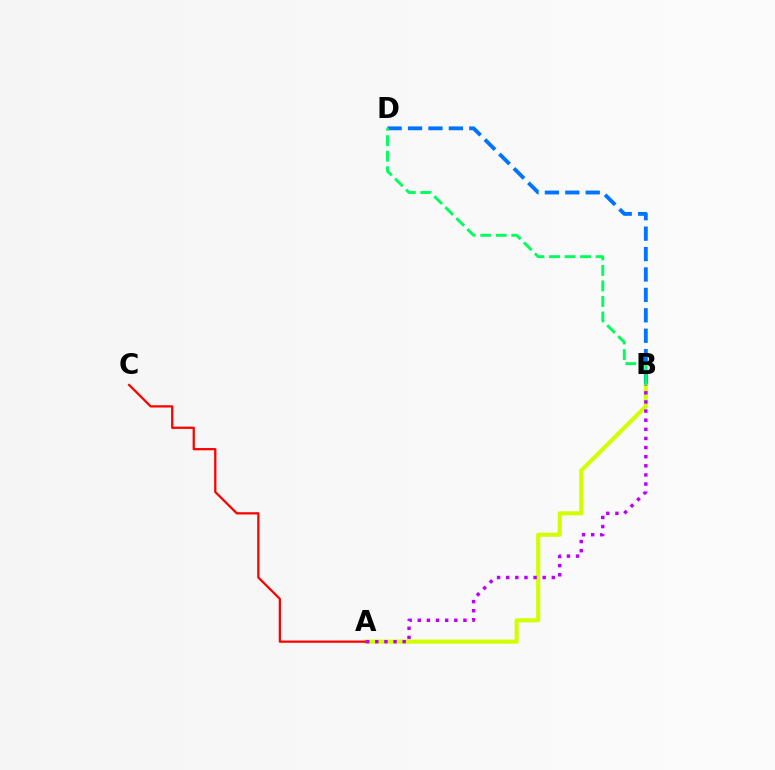{('A', 'B'): [{'color': '#d1ff00', 'line_style': 'solid', 'thickness': 2.96}, {'color': '#b900ff', 'line_style': 'dotted', 'thickness': 2.48}], ('A', 'C'): [{'color': '#ff0000', 'line_style': 'solid', 'thickness': 1.63}], ('B', 'D'): [{'color': '#0074ff', 'line_style': 'dashed', 'thickness': 2.77}, {'color': '#00ff5c', 'line_style': 'dashed', 'thickness': 2.11}]}